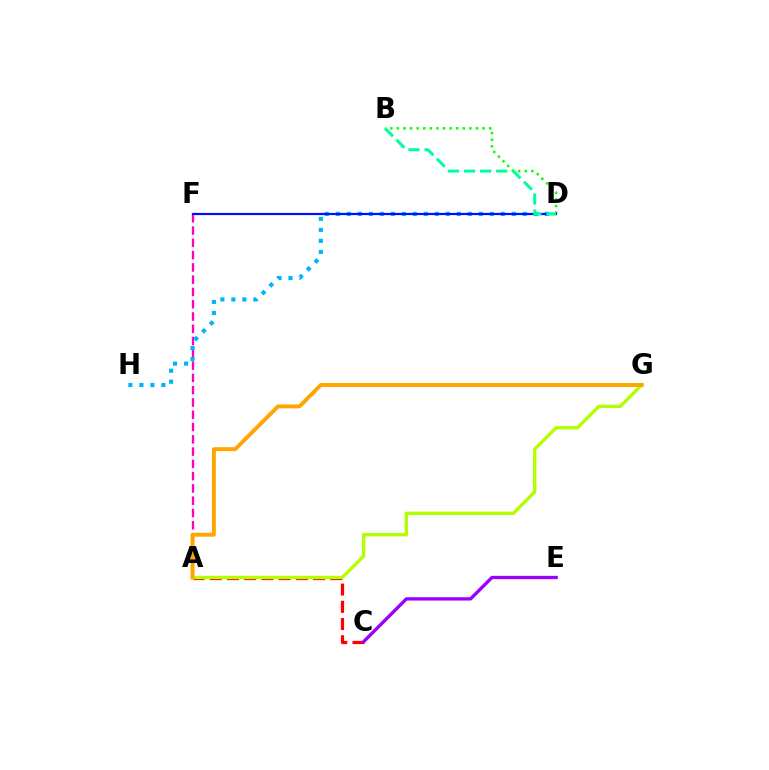{('A', 'C'): [{'color': '#ff0000', 'line_style': 'dashed', 'thickness': 2.34}], ('A', 'F'): [{'color': '#ff00bd', 'line_style': 'dashed', 'thickness': 1.67}], ('D', 'H'): [{'color': '#00b5ff', 'line_style': 'dotted', 'thickness': 2.99}], ('B', 'D'): [{'color': '#08ff00', 'line_style': 'dotted', 'thickness': 1.79}, {'color': '#00ff9d', 'line_style': 'dashed', 'thickness': 2.19}], ('D', 'F'): [{'color': '#0010ff', 'line_style': 'solid', 'thickness': 1.59}], ('A', 'G'): [{'color': '#b3ff00', 'line_style': 'solid', 'thickness': 2.44}, {'color': '#ffa500', 'line_style': 'solid', 'thickness': 2.82}], ('C', 'E'): [{'color': '#9b00ff', 'line_style': 'solid', 'thickness': 2.4}]}